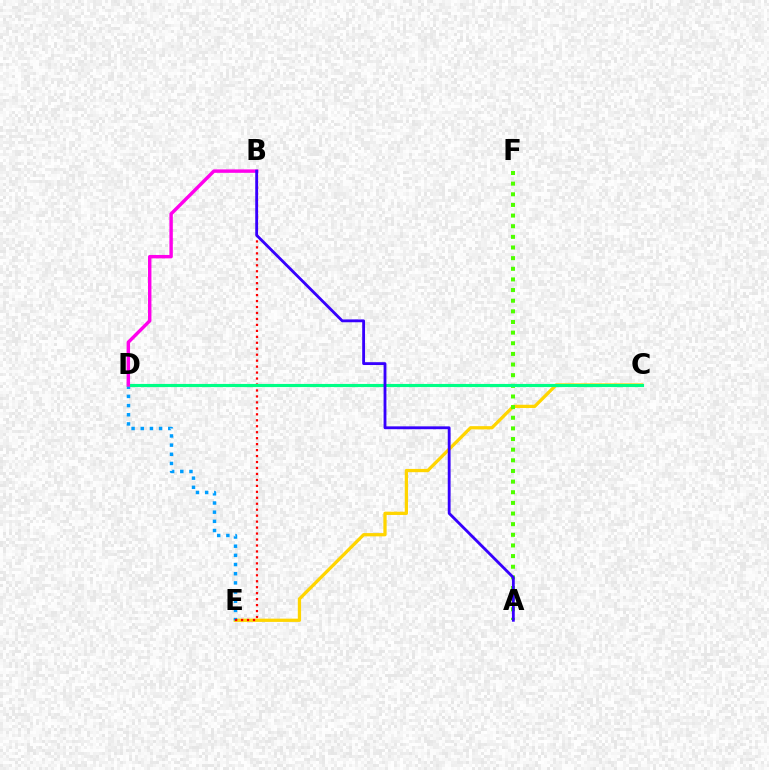{('C', 'E'): [{'color': '#ffd500', 'line_style': 'solid', 'thickness': 2.35}], ('A', 'F'): [{'color': '#4fff00', 'line_style': 'dotted', 'thickness': 2.89}], ('D', 'E'): [{'color': '#009eff', 'line_style': 'dotted', 'thickness': 2.49}], ('B', 'E'): [{'color': '#ff0000', 'line_style': 'dotted', 'thickness': 1.62}], ('C', 'D'): [{'color': '#00ff86', 'line_style': 'solid', 'thickness': 2.25}], ('B', 'D'): [{'color': '#ff00ed', 'line_style': 'solid', 'thickness': 2.46}], ('A', 'B'): [{'color': '#3700ff', 'line_style': 'solid', 'thickness': 2.04}]}